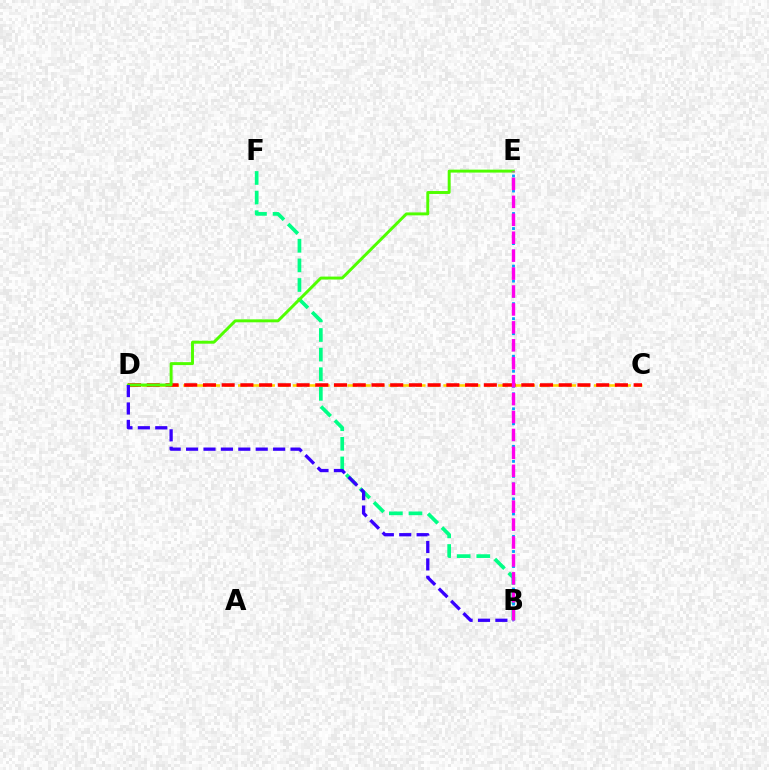{('C', 'D'): [{'color': '#ffd500', 'line_style': 'dashed', 'thickness': 1.86}, {'color': '#ff0000', 'line_style': 'dashed', 'thickness': 2.54}], ('B', 'F'): [{'color': '#00ff86', 'line_style': 'dashed', 'thickness': 2.66}], ('D', 'E'): [{'color': '#4fff00', 'line_style': 'solid', 'thickness': 2.12}], ('B', 'D'): [{'color': '#3700ff', 'line_style': 'dashed', 'thickness': 2.36}], ('B', 'E'): [{'color': '#009eff', 'line_style': 'dotted', 'thickness': 2.04}, {'color': '#ff00ed', 'line_style': 'dashed', 'thickness': 2.44}]}